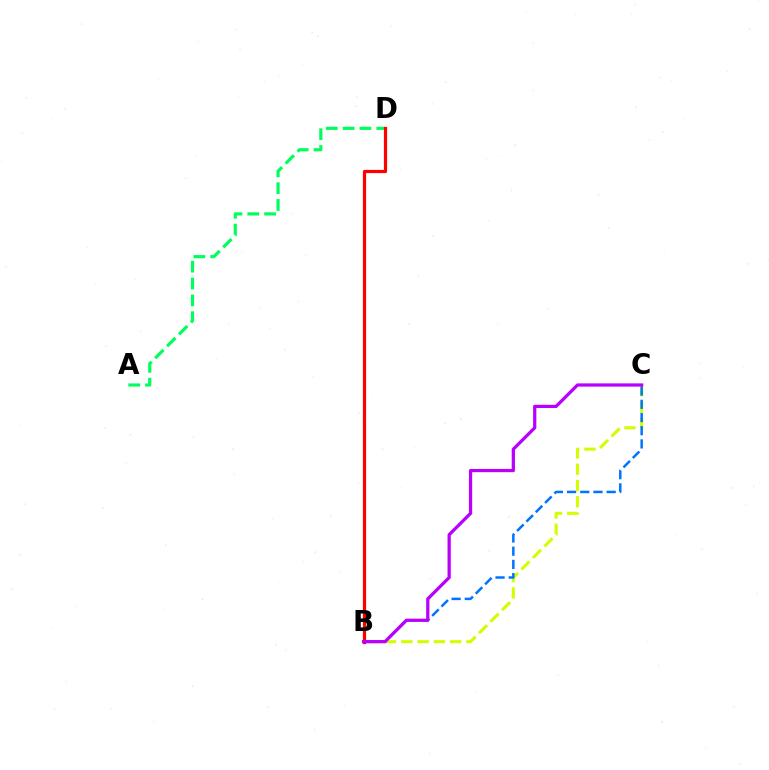{('A', 'D'): [{'color': '#00ff5c', 'line_style': 'dashed', 'thickness': 2.29}], ('B', 'D'): [{'color': '#ff0000', 'line_style': 'solid', 'thickness': 2.3}], ('B', 'C'): [{'color': '#d1ff00', 'line_style': 'dashed', 'thickness': 2.21}, {'color': '#0074ff', 'line_style': 'dashed', 'thickness': 1.79}, {'color': '#b900ff', 'line_style': 'solid', 'thickness': 2.34}]}